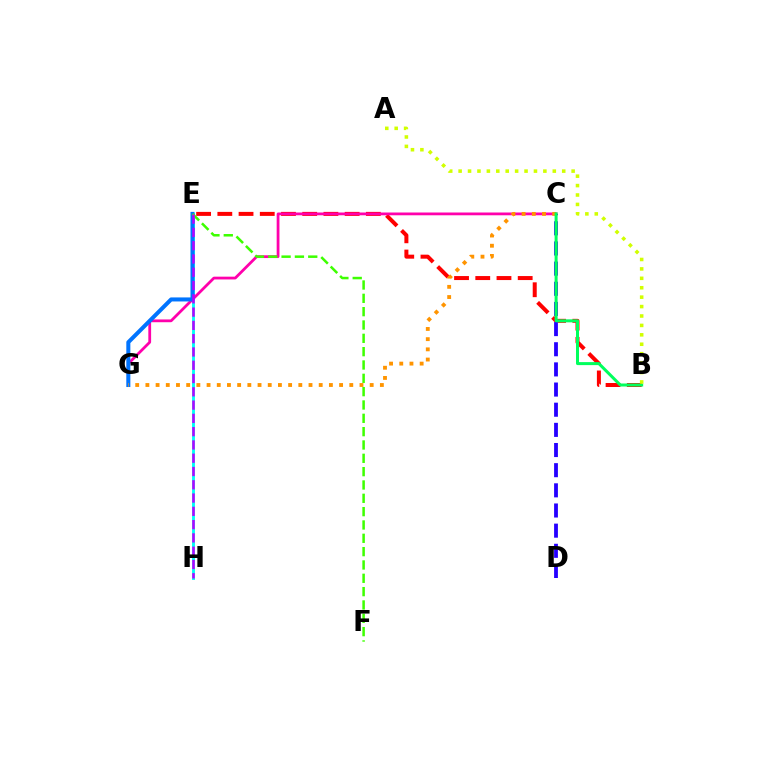{('E', 'H'): [{'color': '#00fff6', 'line_style': 'solid', 'thickness': 2.08}, {'color': '#b900ff', 'line_style': 'dashed', 'thickness': 1.8}], ('B', 'E'): [{'color': '#ff0000', 'line_style': 'dashed', 'thickness': 2.88}], ('C', 'G'): [{'color': '#ff00ac', 'line_style': 'solid', 'thickness': 2.0}, {'color': '#ff9400', 'line_style': 'dotted', 'thickness': 2.77}], ('E', 'G'): [{'color': '#0074ff', 'line_style': 'solid', 'thickness': 2.91}], ('E', 'F'): [{'color': '#3dff00', 'line_style': 'dashed', 'thickness': 1.81}], ('C', 'D'): [{'color': '#2500ff', 'line_style': 'dashed', 'thickness': 2.74}], ('B', 'C'): [{'color': '#00ff5c', 'line_style': 'solid', 'thickness': 2.17}], ('A', 'B'): [{'color': '#d1ff00', 'line_style': 'dotted', 'thickness': 2.56}]}